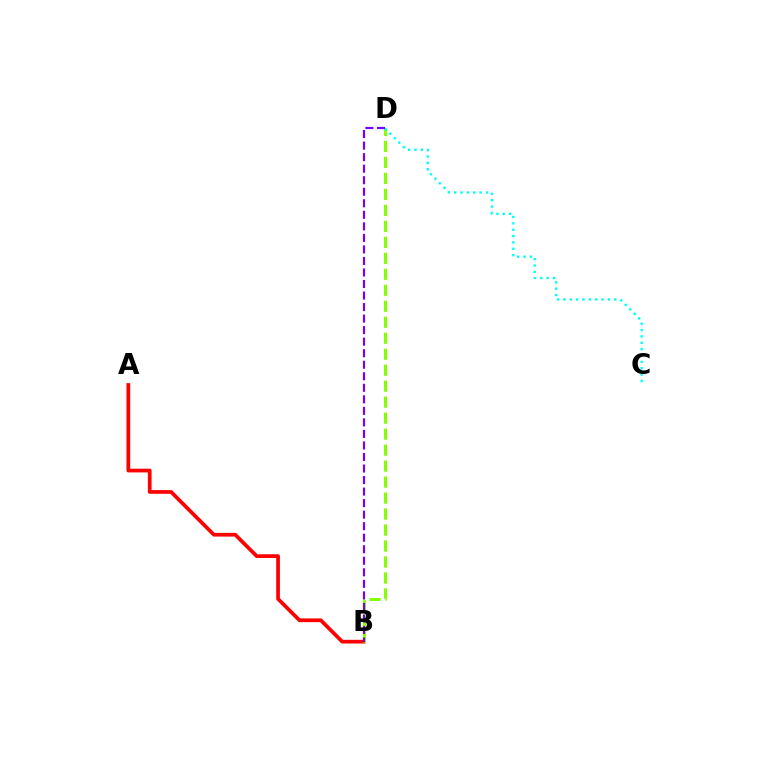{('A', 'B'): [{'color': '#ff0000', 'line_style': 'solid', 'thickness': 2.68}], ('B', 'D'): [{'color': '#84ff00', 'line_style': 'dashed', 'thickness': 2.17}, {'color': '#7200ff', 'line_style': 'dashed', 'thickness': 1.57}], ('C', 'D'): [{'color': '#00fff6', 'line_style': 'dotted', 'thickness': 1.73}]}